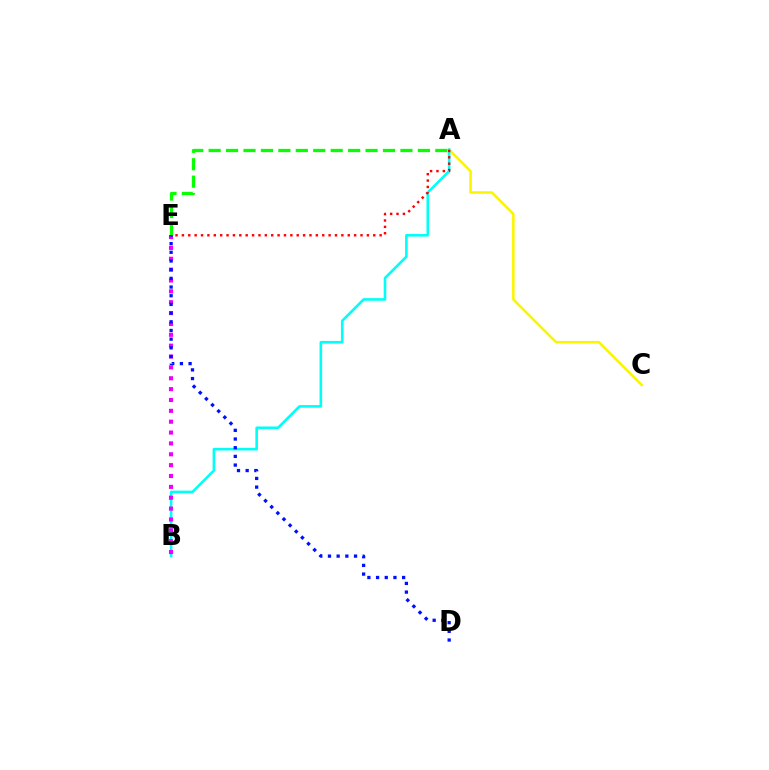{('A', 'C'): [{'color': '#fcf500', 'line_style': 'solid', 'thickness': 1.85}], ('A', 'B'): [{'color': '#00fff6', 'line_style': 'solid', 'thickness': 1.88}], ('B', 'E'): [{'color': '#ee00ff', 'line_style': 'dotted', 'thickness': 2.95}], ('A', 'E'): [{'color': '#ff0000', 'line_style': 'dotted', 'thickness': 1.73}, {'color': '#08ff00', 'line_style': 'dashed', 'thickness': 2.37}], ('D', 'E'): [{'color': '#0010ff', 'line_style': 'dotted', 'thickness': 2.36}]}